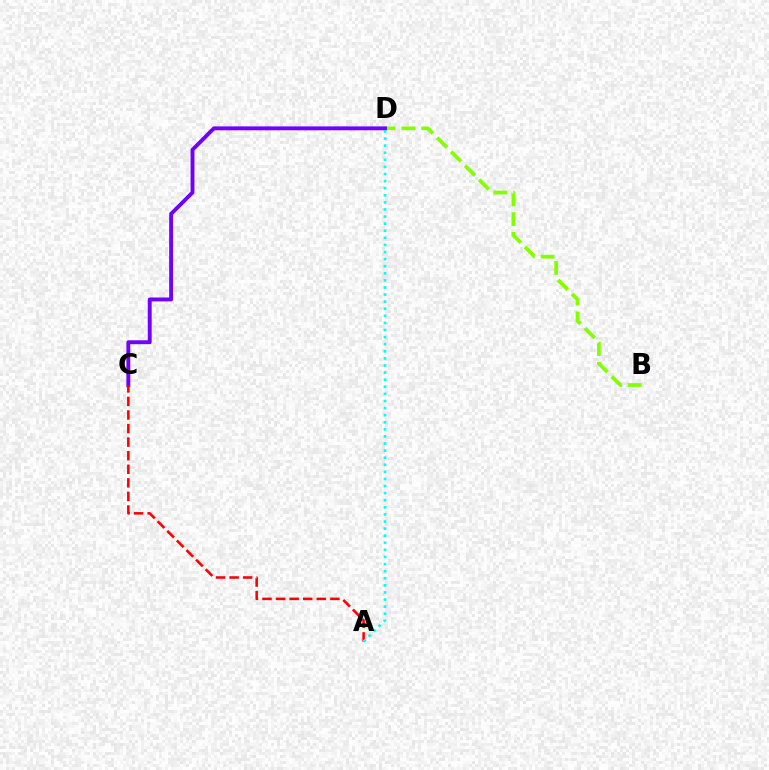{('B', 'D'): [{'color': '#84ff00', 'line_style': 'dashed', 'thickness': 2.69}], ('C', 'D'): [{'color': '#7200ff', 'line_style': 'solid', 'thickness': 2.81}], ('A', 'C'): [{'color': '#ff0000', 'line_style': 'dashed', 'thickness': 1.84}], ('A', 'D'): [{'color': '#00fff6', 'line_style': 'dotted', 'thickness': 1.93}]}